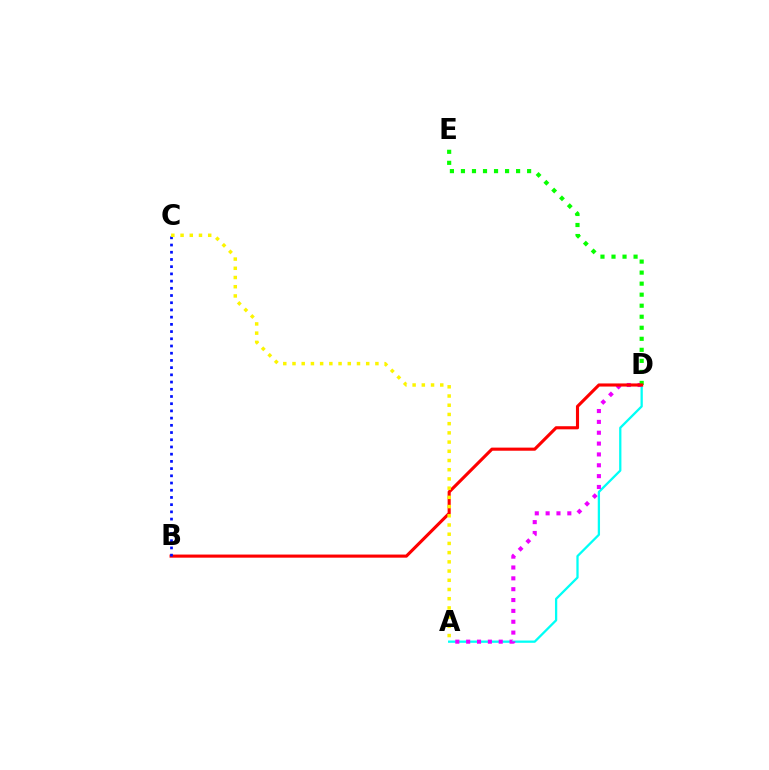{('A', 'D'): [{'color': '#00fff6', 'line_style': 'solid', 'thickness': 1.64}, {'color': '#ee00ff', 'line_style': 'dotted', 'thickness': 2.95}], ('D', 'E'): [{'color': '#08ff00', 'line_style': 'dotted', 'thickness': 3.0}], ('B', 'D'): [{'color': '#ff0000', 'line_style': 'solid', 'thickness': 2.24}], ('B', 'C'): [{'color': '#0010ff', 'line_style': 'dotted', 'thickness': 1.96}], ('A', 'C'): [{'color': '#fcf500', 'line_style': 'dotted', 'thickness': 2.5}]}